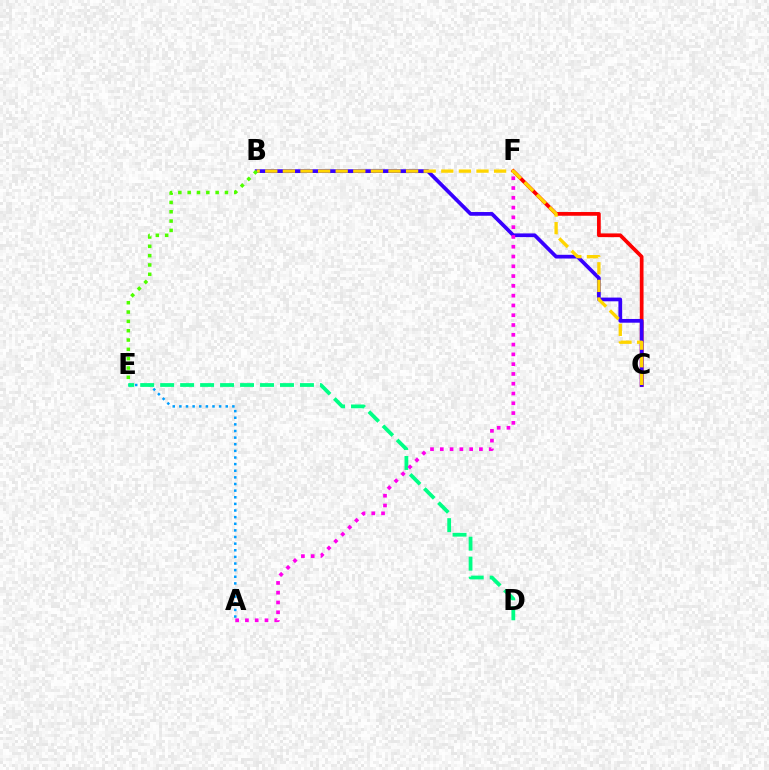{('A', 'E'): [{'color': '#009eff', 'line_style': 'dotted', 'thickness': 1.8}], ('C', 'F'): [{'color': '#ff0000', 'line_style': 'solid', 'thickness': 2.68}], ('B', 'C'): [{'color': '#3700ff', 'line_style': 'solid', 'thickness': 2.68}, {'color': '#ffd500', 'line_style': 'dashed', 'thickness': 2.39}], ('D', 'E'): [{'color': '#00ff86', 'line_style': 'dashed', 'thickness': 2.71}], ('B', 'E'): [{'color': '#4fff00', 'line_style': 'dotted', 'thickness': 2.53}], ('A', 'F'): [{'color': '#ff00ed', 'line_style': 'dotted', 'thickness': 2.66}]}